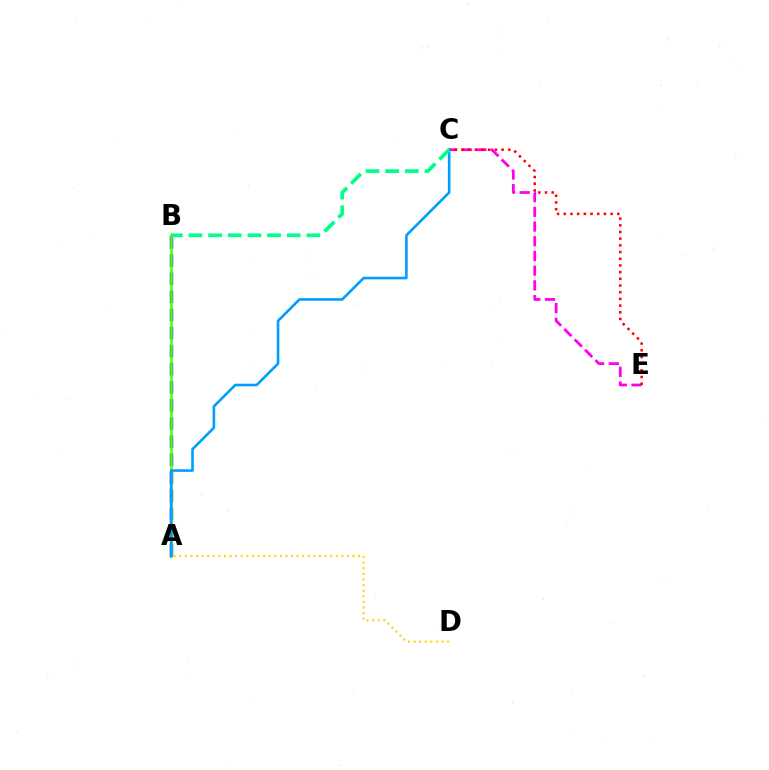{('C', 'E'): [{'color': '#ff00ed', 'line_style': 'dashed', 'thickness': 2.0}, {'color': '#ff0000', 'line_style': 'dotted', 'thickness': 1.82}], ('A', 'B'): [{'color': '#3700ff', 'line_style': 'dashed', 'thickness': 2.46}, {'color': '#4fff00', 'line_style': 'solid', 'thickness': 1.88}], ('A', 'D'): [{'color': '#ffd500', 'line_style': 'dotted', 'thickness': 1.52}], ('A', 'C'): [{'color': '#009eff', 'line_style': 'solid', 'thickness': 1.88}], ('B', 'C'): [{'color': '#00ff86', 'line_style': 'dashed', 'thickness': 2.67}]}